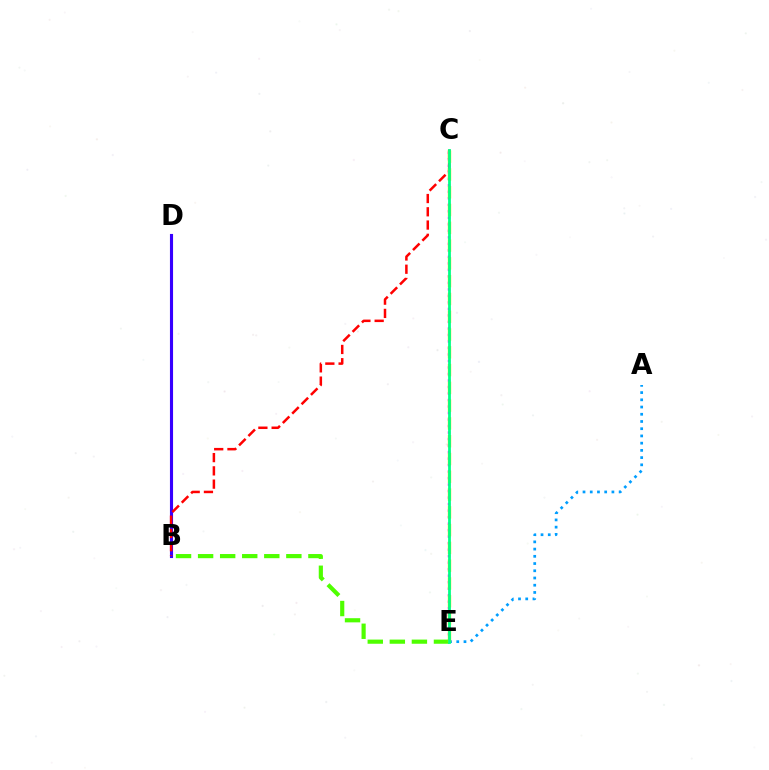{('B', 'D'): [{'color': '#3700ff', 'line_style': 'solid', 'thickness': 2.24}], ('C', 'E'): [{'color': '#ff00ed', 'line_style': 'dotted', 'thickness': 1.77}, {'color': '#ffd500', 'line_style': 'dashed', 'thickness': 2.42}, {'color': '#00ff86', 'line_style': 'solid', 'thickness': 2.0}], ('B', 'E'): [{'color': '#4fff00', 'line_style': 'dashed', 'thickness': 3.0}], ('A', 'E'): [{'color': '#009eff', 'line_style': 'dotted', 'thickness': 1.96}], ('B', 'C'): [{'color': '#ff0000', 'line_style': 'dashed', 'thickness': 1.8}]}